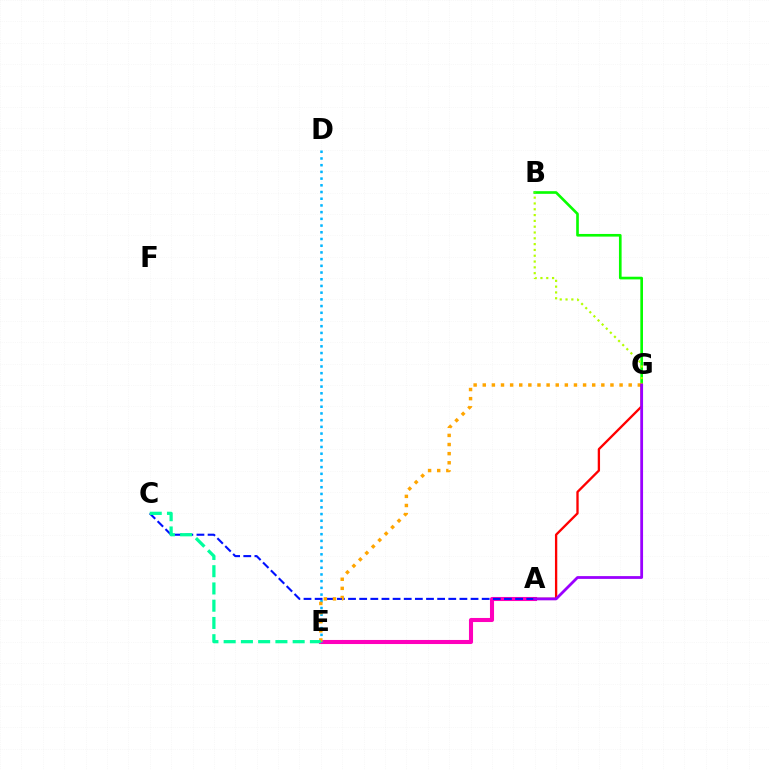{('A', 'E'): [{'color': '#ff00bd', 'line_style': 'solid', 'thickness': 2.93}], ('B', 'G'): [{'color': '#08ff00', 'line_style': 'solid', 'thickness': 1.91}, {'color': '#b3ff00', 'line_style': 'dotted', 'thickness': 1.58}], ('A', 'C'): [{'color': '#0010ff', 'line_style': 'dashed', 'thickness': 1.51}], ('D', 'E'): [{'color': '#00b5ff', 'line_style': 'dotted', 'thickness': 1.82}], ('E', 'G'): [{'color': '#ffa500', 'line_style': 'dotted', 'thickness': 2.48}], ('C', 'E'): [{'color': '#00ff9d', 'line_style': 'dashed', 'thickness': 2.34}], ('A', 'G'): [{'color': '#ff0000', 'line_style': 'solid', 'thickness': 1.68}, {'color': '#9b00ff', 'line_style': 'solid', 'thickness': 2.01}]}